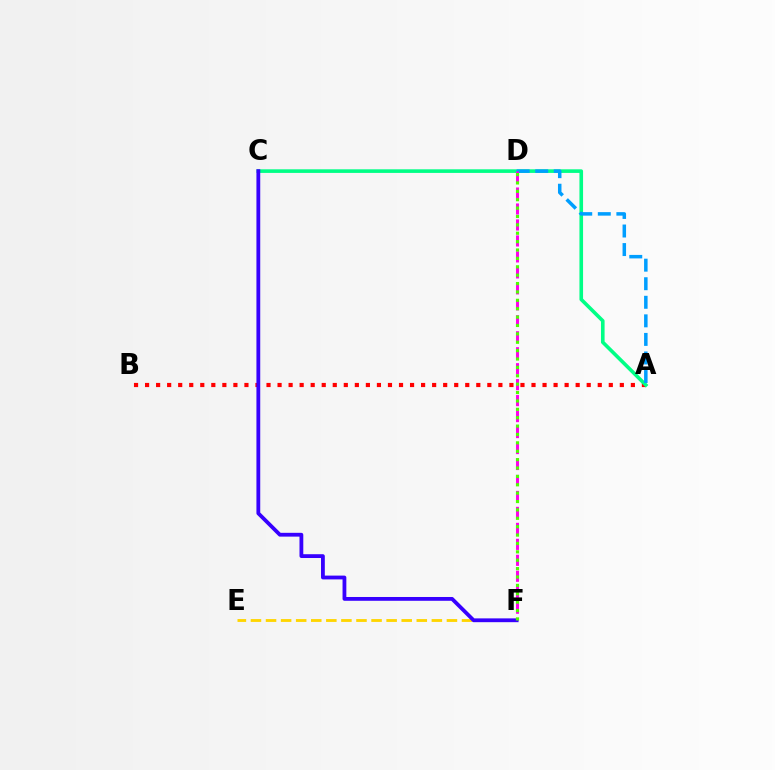{('A', 'B'): [{'color': '#ff0000', 'line_style': 'dotted', 'thickness': 3.0}], ('A', 'C'): [{'color': '#00ff86', 'line_style': 'solid', 'thickness': 2.6}], ('A', 'D'): [{'color': '#009eff', 'line_style': 'dashed', 'thickness': 2.52}], ('D', 'F'): [{'color': '#ff00ed', 'line_style': 'dashed', 'thickness': 2.17}, {'color': '#4fff00', 'line_style': 'dotted', 'thickness': 2.28}], ('E', 'F'): [{'color': '#ffd500', 'line_style': 'dashed', 'thickness': 2.05}], ('C', 'F'): [{'color': '#3700ff', 'line_style': 'solid', 'thickness': 2.74}]}